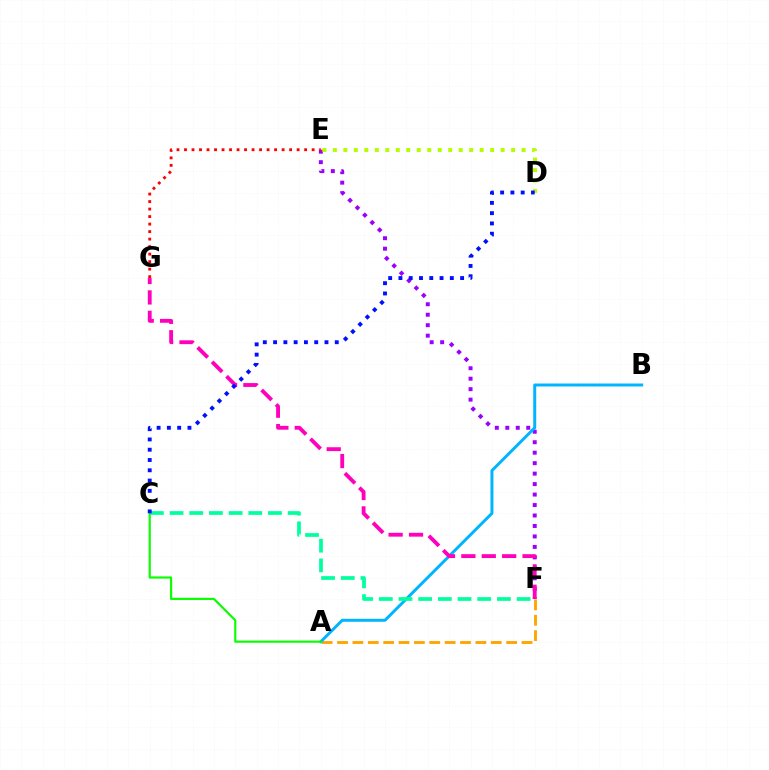{('E', 'F'): [{'color': '#9b00ff', 'line_style': 'dotted', 'thickness': 2.84}], ('E', 'G'): [{'color': '#ff0000', 'line_style': 'dotted', 'thickness': 2.04}], ('A', 'F'): [{'color': '#ffa500', 'line_style': 'dashed', 'thickness': 2.09}], ('D', 'E'): [{'color': '#b3ff00', 'line_style': 'dotted', 'thickness': 2.85}], ('A', 'B'): [{'color': '#00b5ff', 'line_style': 'solid', 'thickness': 2.14}], ('A', 'C'): [{'color': '#08ff00', 'line_style': 'solid', 'thickness': 1.55}], ('C', 'F'): [{'color': '#00ff9d', 'line_style': 'dashed', 'thickness': 2.67}], ('F', 'G'): [{'color': '#ff00bd', 'line_style': 'dashed', 'thickness': 2.77}], ('C', 'D'): [{'color': '#0010ff', 'line_style': 'dotted', 'thickness': 2.79}]}